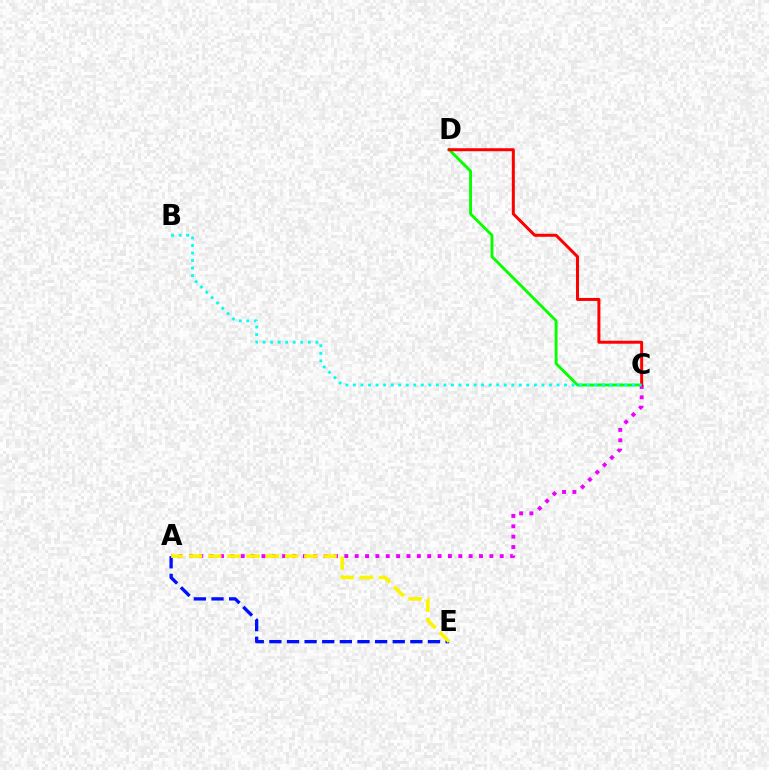{('C', 'D'): [{'color': '#08ff00', 'line_style': 'solid', 'thickness': 2.08}, {'color': '#ff0000', 'line_style': 'solid', 'thickness': 2.15}], ('A', 'C'): [{'color': '#ee00ff', 'line_style': 'dotted', 'thickness': 2.81}], ('A', 'E'): [{'color': '#0010ff', 'line_style': 'dashed', 'thickness': 2.39}, {'color': '#fcf500', 'line_style': 'dashed', 'thickness': 2.61}], ('B', 'C'): [{'color': '#00fff6', 'line_style': 'dotted', 'thickness': 2.05}]}